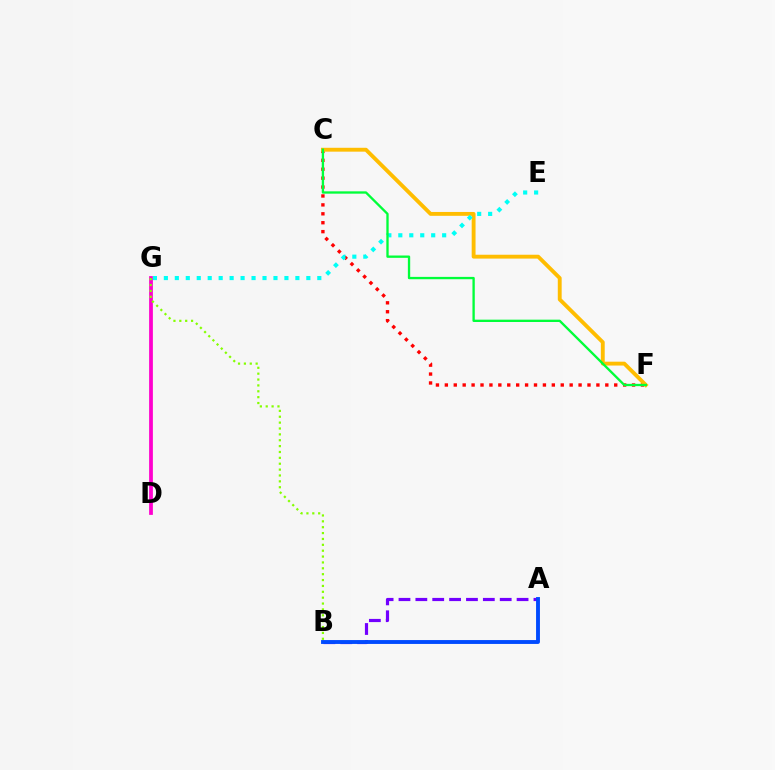{('C', 'F'): [{'color': '#ff0000', 'line_style': 'dotted', 'thickness': 2.42}, {'color': '#ffbd00', 'line_style': 'solid', 'thickness': 2.78}, {'color': '#00ff39', 'line_style': 'solid', 'thickness': 1.68}], ('D', 'G'): [{'color': '#ff00cf', 'line_style': 'solid', 'thickness': 2.71}], ('E', 'G'): [{'color': '#00fff6', 'line_style': 'dotted', 'thickness': 2.98}], ('B', 'G'): [{'color': '#84ff00', 'line_style': 'dotted', 'thickness': 1.6}], ('A', 'B'): [{'color': '#7200ff', 'line_style': 'dashed', 'thickness': 2.29}, {'color': '#004bff', 'line_style': 'solid', 'thickness': 2.79}]}